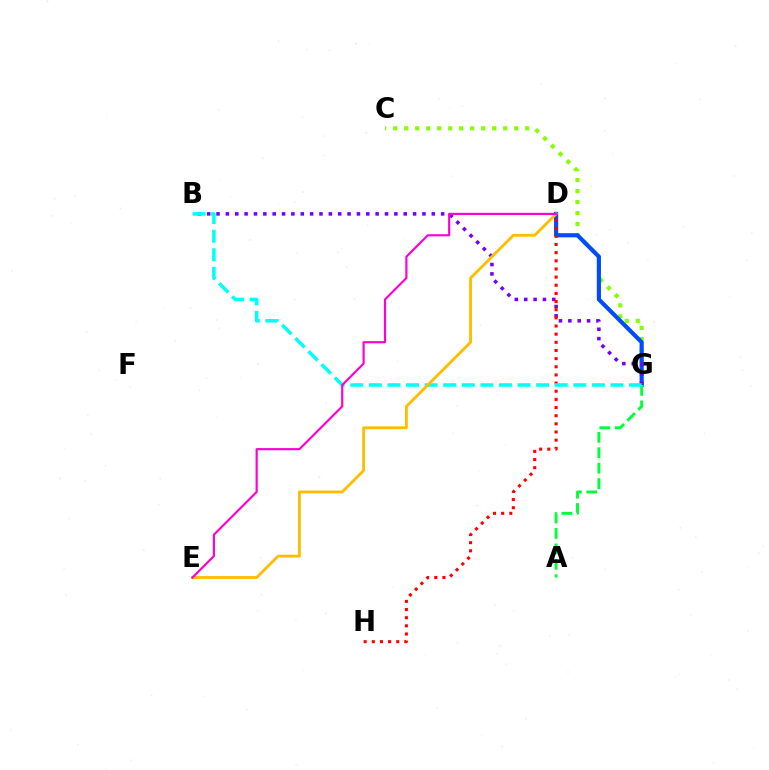{('C', 'G'): [{'color': '#84ff00', 'line_style': 'dotted', 'thickness': 2.99}], ('D', 'G'): [{'color': '#004bff', 'line_style': 'solid', 'thickness': 2.99}], ('B', 'G'): [{'color': '#7200ff', 'line_style': 'dotted', 'thickness': 2.54}, {'color': '#00fff6', 'line_style': 'dashed', 'thickness': 2.52}], ('D', 'H'): [{'color': '#ff0000', 'line_style': 'dotted', 'thickness': 2.21}], ('A', 'G'): [{'color': '#00ff39', 'line_style': 'dashed', 'thickness': 2.1}], ('D', 'E'): [{'color': '#ffbd00', 'line_style': 'solid', 'thickness': 2.05}, {'color': '#ff00cf', 'line_style': 'solid', 'thickness': 1.56}]}